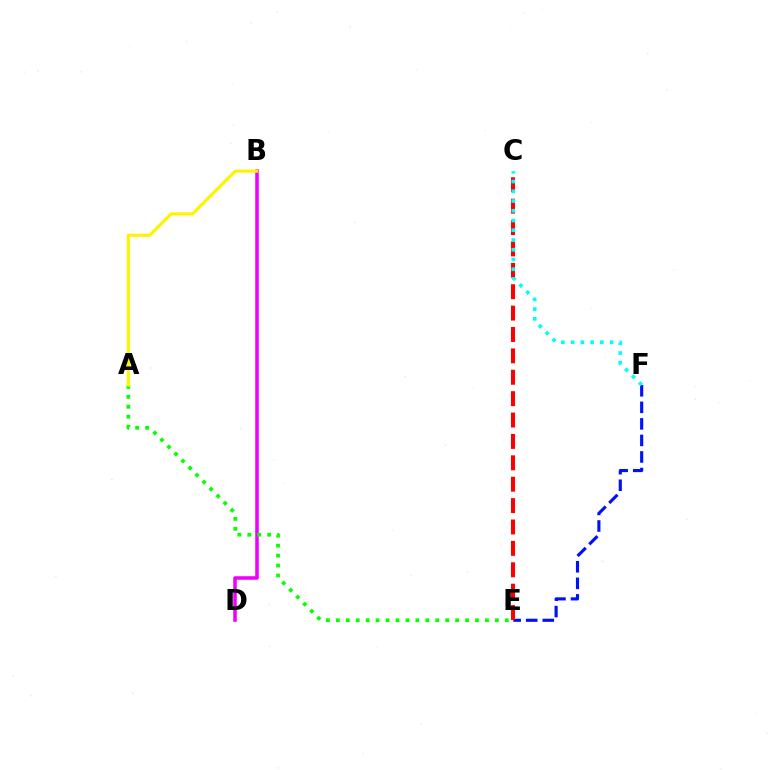{('E', 'F'): [{'color': '#0010ff', 'line_style': 'dashed', 'thickness': 2.25}], ('B', 'D'): [{'color': '#ee00ff', 'line_style': 'solid', 'thickness': 2.55}], ('C', 'E'): [{'color': '#ff0000', 'line_style': 'dashed', 'thickness': 2.91}], ('C', 'F'): [{'color': '#00fff6', 'line_style': 'dotted', 'thickness': 2.65}], ('A', 'E'): [{'color': '#08ff00', 'line_style': 'dotted', 'thickness': 2.7}], ('A', 'B'): [{'color': '#fcf500', 'line_style': 'solid', 'thickness': 2.29}]}